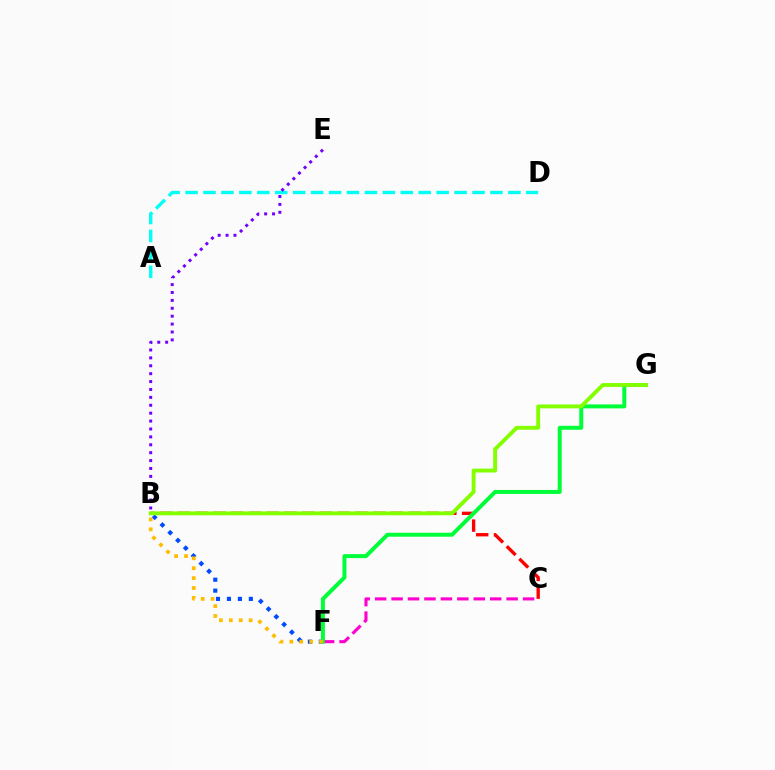{('B', 'F'): [{'color': '#004bff', 'line_style': 'dotted', 'thickness': 2.98}, {'color': '#ffbd00', 'line_style': 'dotted', 'thickness': 2.69}], ('B', 'C'): [{'color': '#ff0000', 'line_style': 'dashed', 'thickness': 2.41}], ('A', 'D'): [{'color': '#00fff6', 'line_style': 'dashed', 'thickness': 2.44}], ('C', 'F'): [{'color': '#ff00cf', 'line_style': 'dashed', 'thickness': 2.23}], ('F', 'G'): [{'color': '#00ff39', 'line_style': 'solid', 'thickness': 2.87}], ('B', 'G'): [{'color': '#84ff00', 'line_style': 'solid', 'thickness': 2.8}], ('B', 'E'): [{'color': '#7200ff', 'line_style': 'dotted', 'thickness': 2.15}]}